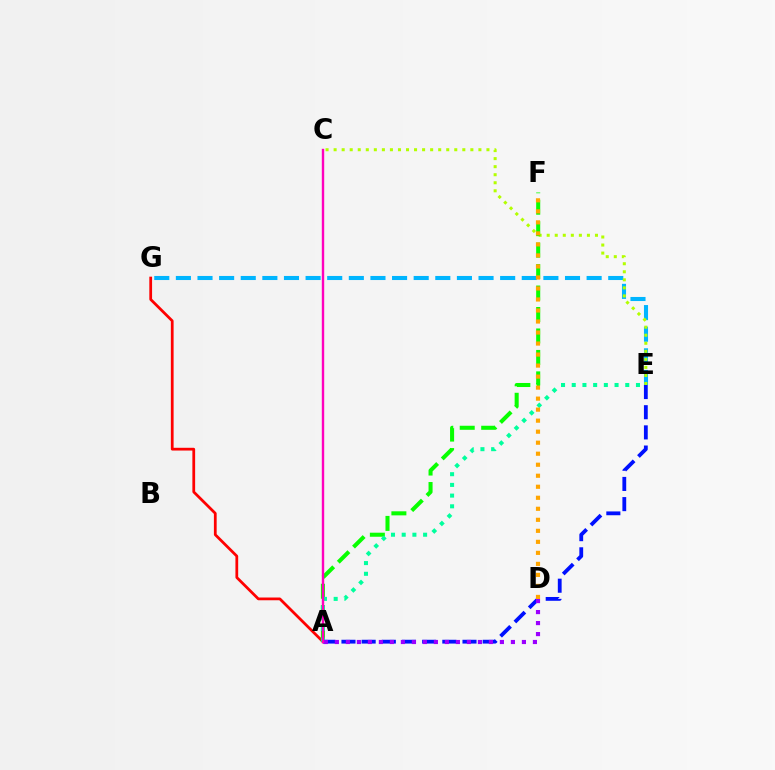{('A', 'G'): [{'color': '#ff0000', 'line_style': 'solid', 'thickness': 1.99}], ('E', 'G'): [{'color': '#00b5ff', 'line_style': 'dashed', 'thickness': 2.94}], ('C', 'E'): [{'color': '#b3ff00', 'line_style': 'dotted', 'thickness': 2.19}], ('A', 'F'): [{'color': '#08ff00', 'line_style': 'dashed', 'thickness': 2.92}], ('A', 'E'): [{'color': '#0010ff', 'line_style': 'dashed', 'thickness': 2.74}, {'color': '#00ff9d', 'line_style': 'dotted', 'thickness': 2.91}], ('D', 'F'): [{'color': '#ffa500', 'line_style': 'dotted', 'thickness': 2.99}], ('A', 'D'): [{'color': '#9b00ff', 'line_style': 'dotted', 'thickness': 2.99}], ('A', 'C'): [{'color': '#ff00bd', 'line_style': 'solid', 'thickness': 1.73}]}